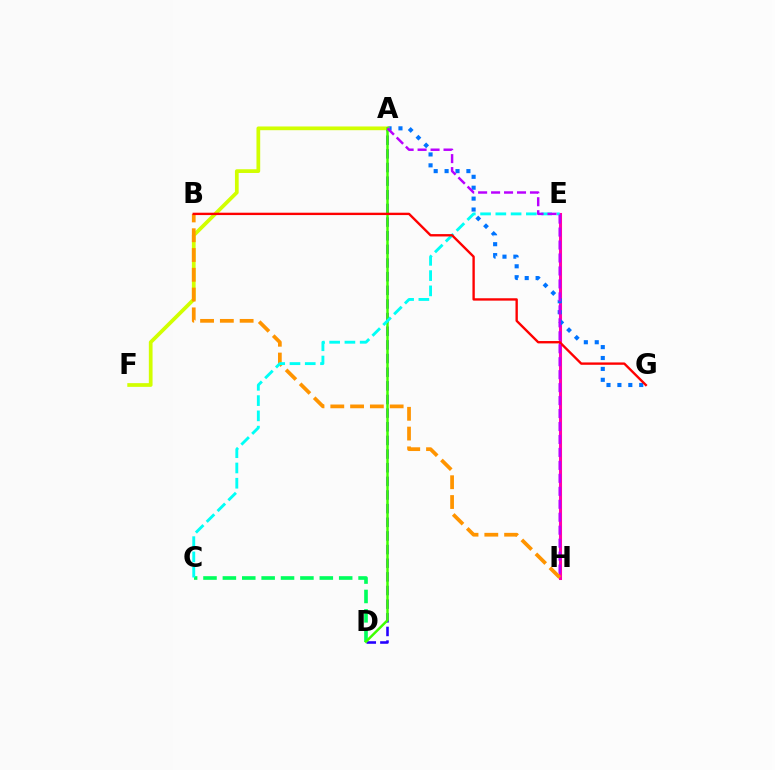{('E', 'H'): [{'color': '#ff00ac', 'line_style': 'solid', 'thickness': 2.21}], ('A', 'G'): [{'color': '#0074ff', 'line_style': 'dotted', 'thickness': 2.96}], ('A', 'D'): [{'color': '#2500ff', 'line_style': 'dashed', 'thickness': 1.85}, {'color': '#3dff00', 'line_style': 'solid', 'thickness': 1.77}], ('A', 'F'): [{'color': '#d1ff00', 'line_style': 'solid', 'thickness': 2.68}], ('C', 'D'): [{'color': '#00ff5c', 'line_style': 'dashed', 'thickness': 2.63}], ('B', 'H'): [{'color': '#ff9400', 'line_style': 'dashed', 'thickness': 2.69}], ('C', 'E'): [{'color': '#00fff6', 'line_style': 'dashed', 'thickness': 2.07}], ('B', 'G'): [{'color': '#ff0000', 'line_style': 'solid', 'thickness': 1.7}], ('A', 'H'): [{'color': '#b900ff', 'line_style': 'dashed', 'thickness': 1.76}]}